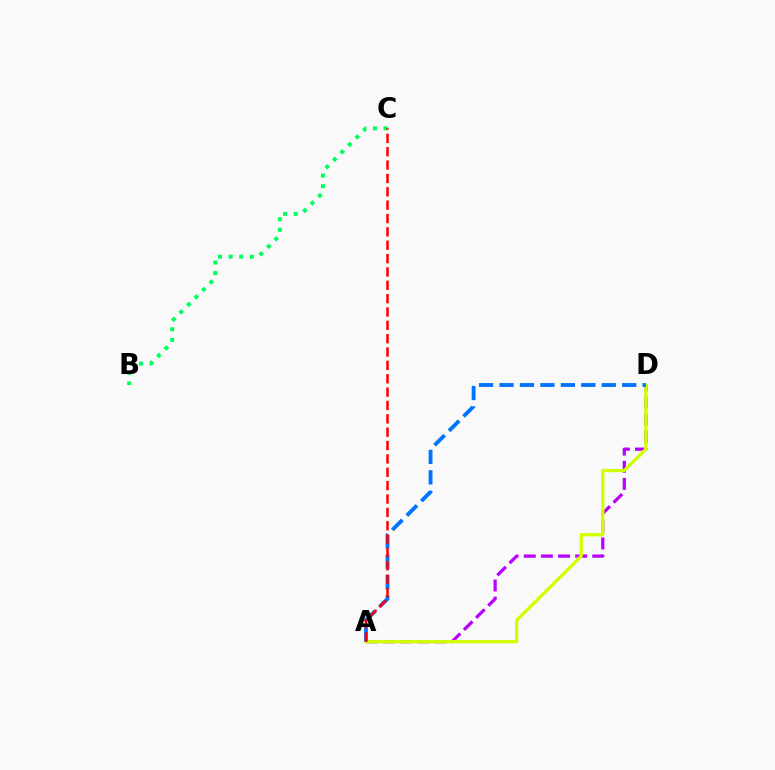{('B', 'C'): [{'color': '#00ff5c', 'line_style': 'dotted', 'thickness': 2.88}], ('A', 'D'): [{'color': '#b900ff', 'line_style': 'dashed', 'thickness': 2.33}, {'color': '#d1ff00', 'line_style': 'solid', 'thickness': 2.35}, {'color': '#0074ff', 'line_style': 'dashed', 'thickness': 2.78}], ('A', 'C'): [{'color': '#ff0000', 'line_style': 'dashed', 'thickness': 1.81}]}